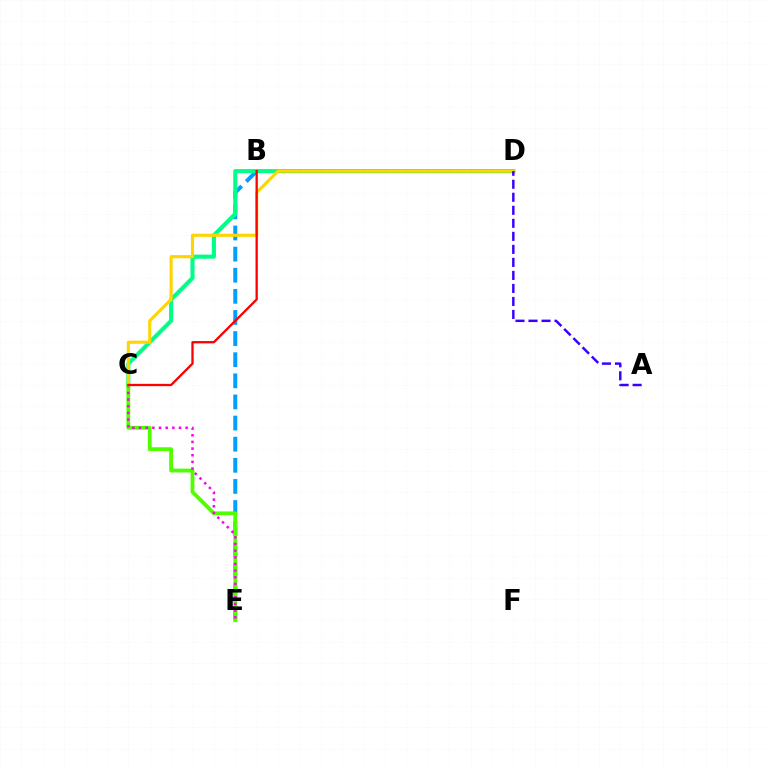{('B', 'E'): [{'color': '#009eff', 'line_style': 'dashed', 'thickness': 2.87}], ('C', 'D'): [{'color': '#00ff86', 'line_style': 'solid', 'thickness': 2.95}, {'color': '#ffd500', 'line_style': 'solid', 'thickness': 2.26}], ('C', 'E'): [{'color': '#4fff00', 'line_style': 'solid', 'thickness': 2.75}, {'color': '#ff00ed', 'line_style': 'dotted', 'thickness': 1.81}], ('B', 'C'): [{'color': '#ff0000', 'line_style': 'solid', 'thickness': 1.66}], ('A', 'D'): [{'color': '#3700ff', 'line_style': 'dashed', 'thickness': 1.77}]}